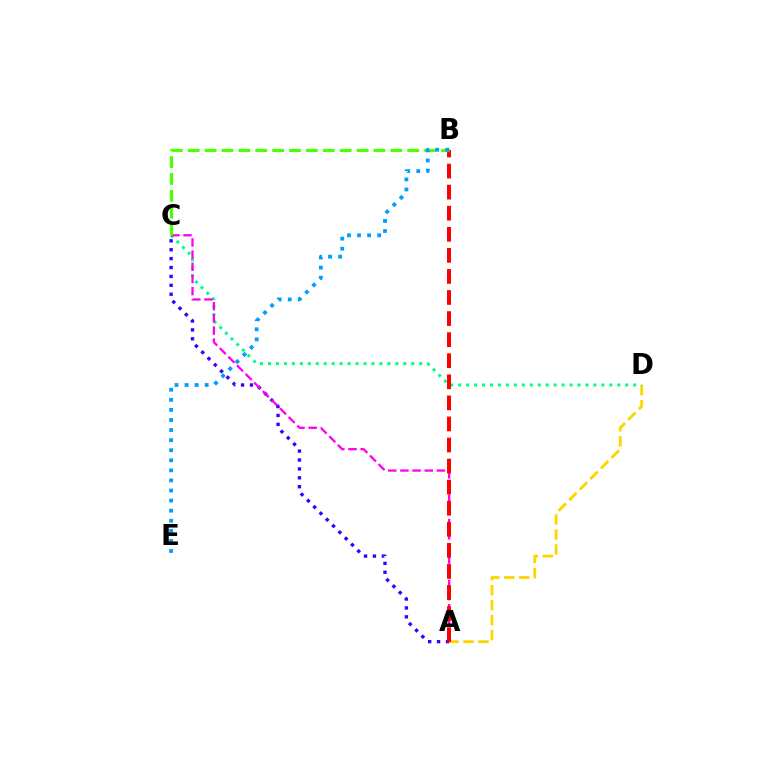{('A', 'C'): [{'color': '#3700ff', 'line_style': 'dotted', 'thickness': 2.42}, {'color': '#ff00ed', 'line_style': 'dashed', 'thickness': 1.65}], ('A', 'D'): [{'color': '#ffd500', 'line_style': 'dashed', 'thickness': 2.03}], ('C', 'D'): [{'color': '#00ff86', 'line_style': 'dotted', 'thickness': 2.16}], ('A', 'B'): [{'color': '#ff0000', 'line_style': 'dashed', 'thickness': 2.86}], ('B', 'C'): [{'color': '#4fff00', 'line_style': 'dashed', 'thickness': 2.29}], ('B', 'E'): [{'color': '#009eff', 'line_style': 'dotted', 'thickness': 2.74}]}